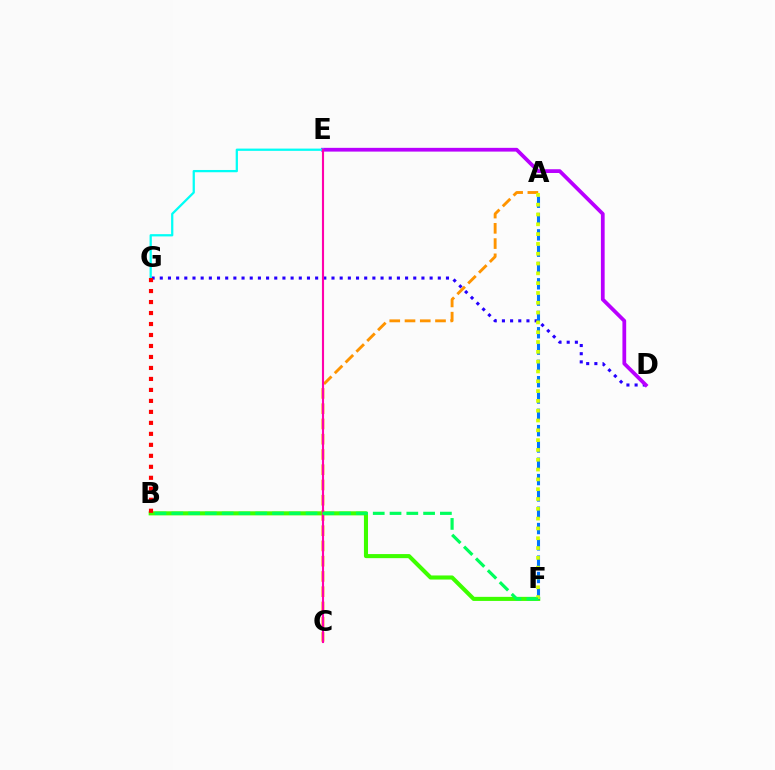{('B', 'F'): [{'color': '#3dff00', 'line_style': 'solid', 'thickness': 2.93}, {'color': '#00ff5c', 'line_style': 'dashed', 'thickness': 2.28}], ('A', 'C'): [{'color': '#ff9400', 'line_style': 'dashed', 'thickness': 2.07}], ('D', 'G'): [{'color': '#2500ff', 'line_style': 'dotted', 'thickness': 2.22}], ('A', 'F'): [{'color': '#0074ff', 'line_style': 'dashed', 'thickness': 2.22}, {'color': '#d1ff00', 'line_style': 'dotted', 'thickness': 2.67}], ('D', 'E'): [{'color': '#b900ff', 'line_style': 'solid', 'thickness': 2.7}], ('E', 'G'): [{'color': '#00fff6', 'line_style': 'solid', 'thickness': 1.63}], ('C', 'E'): [{'color': '#ff00ac', 'line_style': 'solid', 'thickness': 1.53}], ('B', 'G'): [{'color': '#ff0000', 'line_style': 'dotted', 'thickness': 2.98}]}